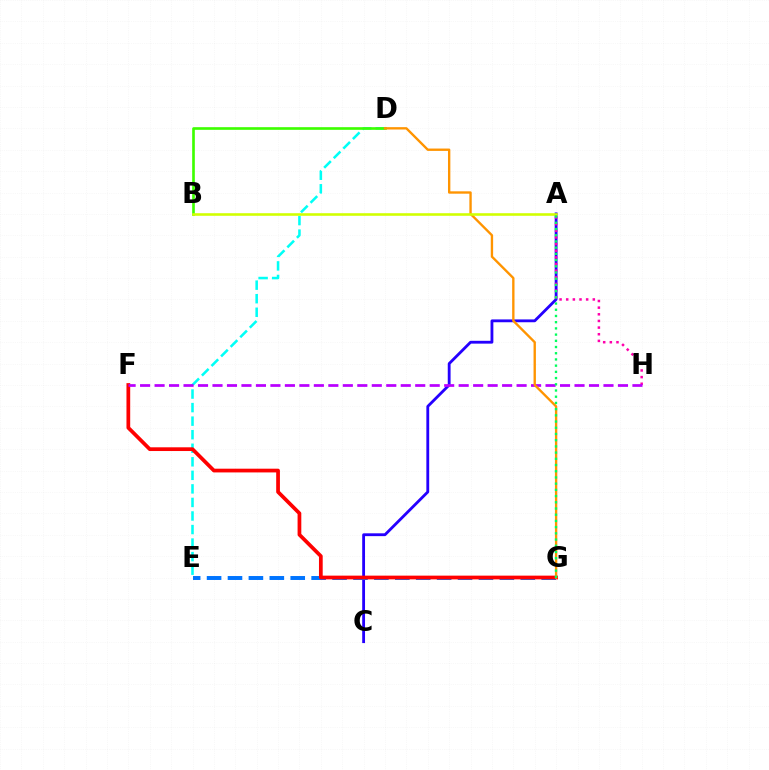{('A', 'C'): [{'color': '#2500ff', 'line_style': 'solid', 'thickness': 2.03}], ('E', 'G'): [{'color': '#0074ff', 'line_style': 'dashed', 'thickness': 2.84}], ('D', 'E'): [{'color': '#00fff6', 'line_style': 'dashed', 'thickness': 1.84}], ('F', 'G'): [{'color': '#ff0000', 'line_style': 'solid', 'thickness': 2.68}], ('A', 'H'): [{'color': '#ff00ac', 'line_style': 'dotted', 'thickness': 1.81}], ('F', 'H'): [{'color': '#b900ff', 'line_style': 'dashed', 'thickness': 1.97}], ('B', 'D'): [{'color': '#3dff00', 'line_style': 'solid', 'thickness': 1.9}], ('D', 'G'): [{'color': '#ff9400', 'line_style': 'solid', 'thickness': 1.7}], ('A', 'B'): [{'color': '#d1ff00', 'line_style': 'solid', 'thickness': 1.86}], ('A', 'G'): [{'color': '#00ff5c', 'line_style': 'dotted', 'thickness': 1.69}]}